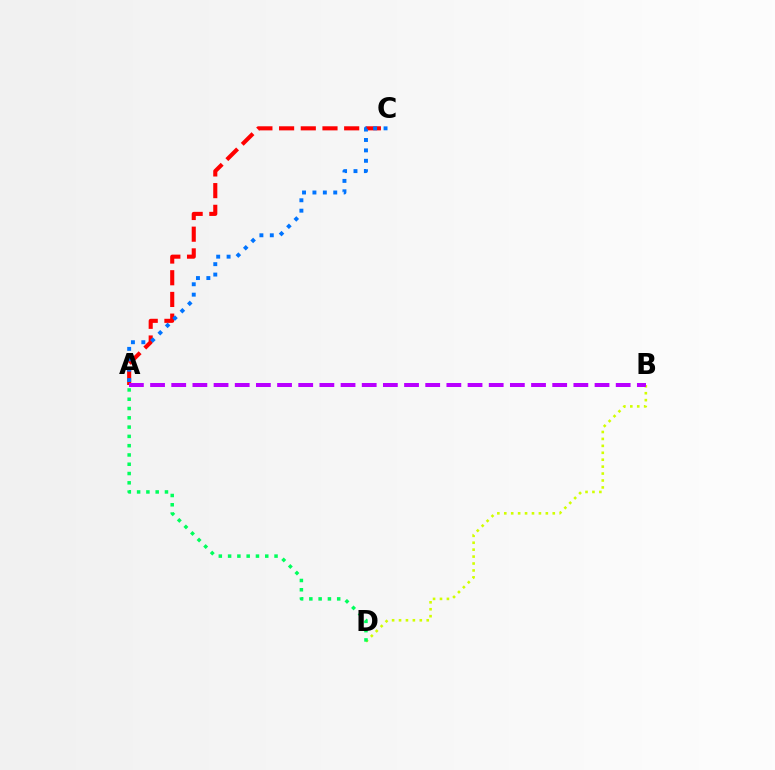{('B', 'D'): [{'color': '#d1ff00', 'line_style': 'dotted', 'thickness': 1.88}], ('A', 'D'): [{'color': '#00ff5c', 'line_style': 'dotted', 'thickness': 2.52}], ('A', 'C'): [{'color': '#ff0000', 'line_style': 'dashed', 'thickness': 2.95}, {'color': '#0074ff', 'line_style': 'dotted', 'thickness': 2.83}], ('A', 'B'): [{'color': '#b900ff', 'line_style': 'dashed', 'thickness': 2.88}]}